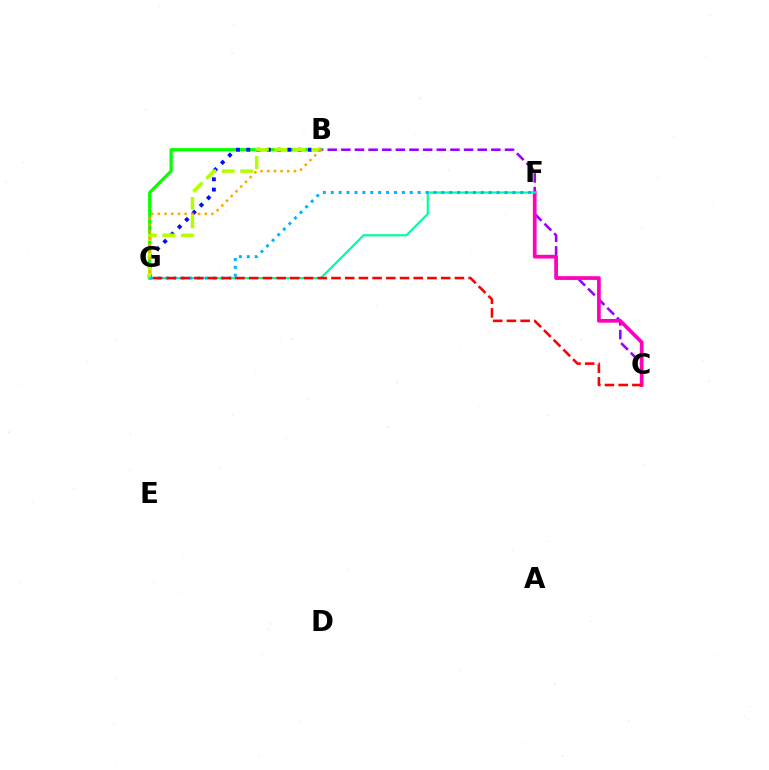{('B', 'C'): [{'color': '#9b00ff', 'line_style': 'dashed', 'thickness': 1.85}], ('B', 'G'): [{'color': '#08ff00', 'line_style': 'solid', 'thickness': 2.33}, {'color': '#0010ff', 'line_style': 'dotted', 'thickness': 2.79}, {'color': '#b3ff00', 'line_style': 'dashed', 'thickness': 2.51}, {'color': '#ffa500', 'line_style': 'dotted', 'thickness': 1.82}], ('C', 'F'): [{'color': '#ff00bd', 'line_style': 'solid', 'thickness': 2.68}], ('F', 'G'): [{'color': '#00ff9d', 'line_style': 'solid', 'thickness': 1.57}, {'color': '#00b5ff', 'line_style': 'dotted', 'thickness': 2.15}], ('C', 'G'): [{'color': '#ff0000', 'line_style': 'dashed', 'thickness': 1.86}]}